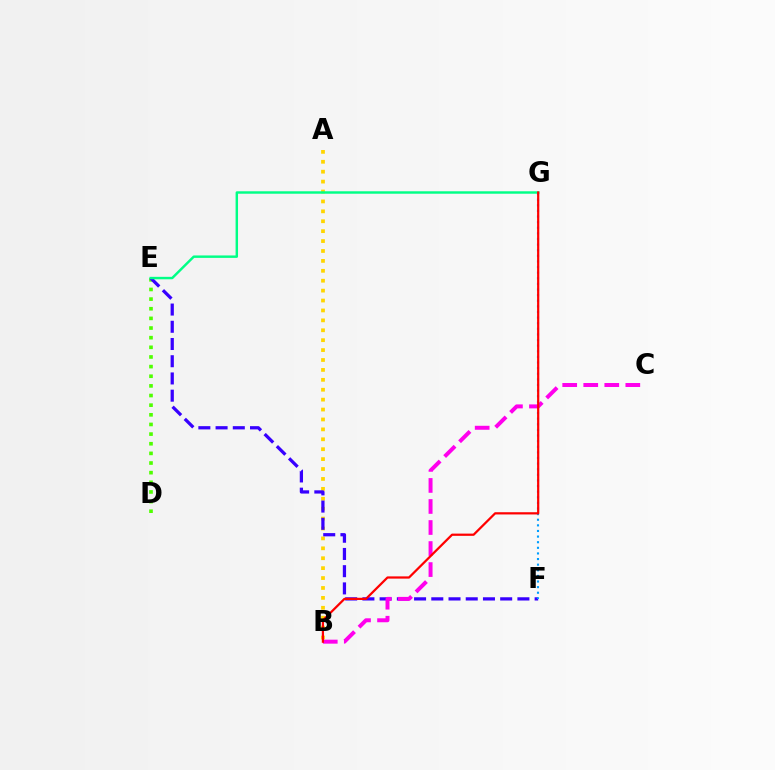{('A', 'B'): [{'color': '#ffd500', 'line_style': 'dotted', 'thickness': 2.69}], ('D', 'E'): [{'color': '#4fff00', 'line_style': 'dotted', 'thickness': 2.62}], ('E', 'F'): [{'color': '#3700ff', 'line_style': 'dashed', 'thickness': 2.34}], ('B', 'C'): [{'color': '#ff00ed', 'line_style': 'dashed', 'thickness': 2.86}], ('E', 'G'): [{'color': '#00ff86', 'line_style': 'solid', 'thickness': 1.76}], ('F', 'G'): [{'color': '#009eff', 'line_style': 'dotted', 'thickness': 1.53}], ('B', 'G'): [{'color': '#ff0000', 'line_style': 'solid', 'thickness': 1.61}]}